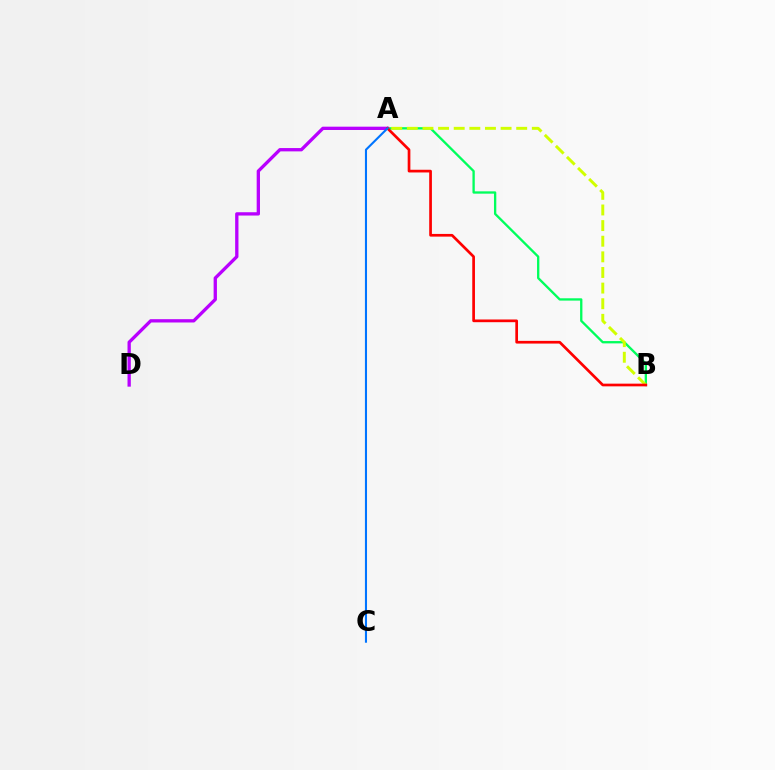{('A', 'B'): [{'color': '#00ff5c', 'line_style': 'solid', 'thickness': 1.67}, {'color': '#d1ff00', 'line_style': 'dashed', 'thickness': 2.12}, {'color': '#ff0000', 'line_style': 'solid', 'thickness': 1.94}], ('A', 'D'): [{'color': '#b900ff', 'line_style': 'solid', 'thickness': 2.38}], ('A', 'C'): [{'color': '#0074ff', 'line_style': 'solid', 'thickness': 1.51}]}